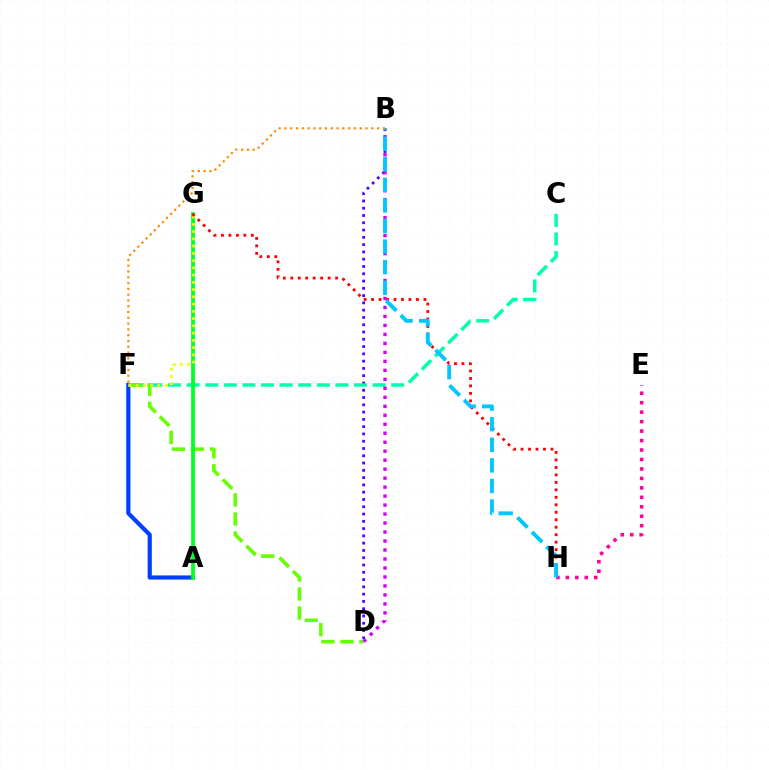{('B', 'D'): [{'color': '#4f00ff', 'line_style': 'dotted', 'thickness': 1.98}, {'color': '#d600ff', 'line_style': 'dotted', 'thickness': 2.44}], ('A', 'F'): [{'color': '#003fff', 'line_style': 'solid', 'thickness': 3.0}], ('C', 'F'): [{'color': '#00ffaf', 'line_style': 'dashed', 'thickness': 2.53}], ('D', 'F'): [{'color': '#66ff00', 'line_style': 'dashed', 'thickness': 2.58}], ('E', 'H'): [{'color': '#ff00a0', 'line_style': 'dotted', 'thickness': 2.57}], ('A', 'G'): [{'color': '#00ff27', 'line_style': 'solid', 'thickness': 2.7}], ('F', 'G'): [{'color': '#eeff00', 'line_style': 'dotted', 'thickness': 1.97}], ('G', 'H'): [{'color': '#ff0000', 'line_style': 'dotted', 'thickness': 2.03}], ('B', 'H'): [{'color': '#00c7ff', 'line_style': 'dashed', 'thickness': 2.8}], ('B', 'F'): [{'color': '#ff8800', 'line_style': 'dotted', 'thickness': 1.57}]}